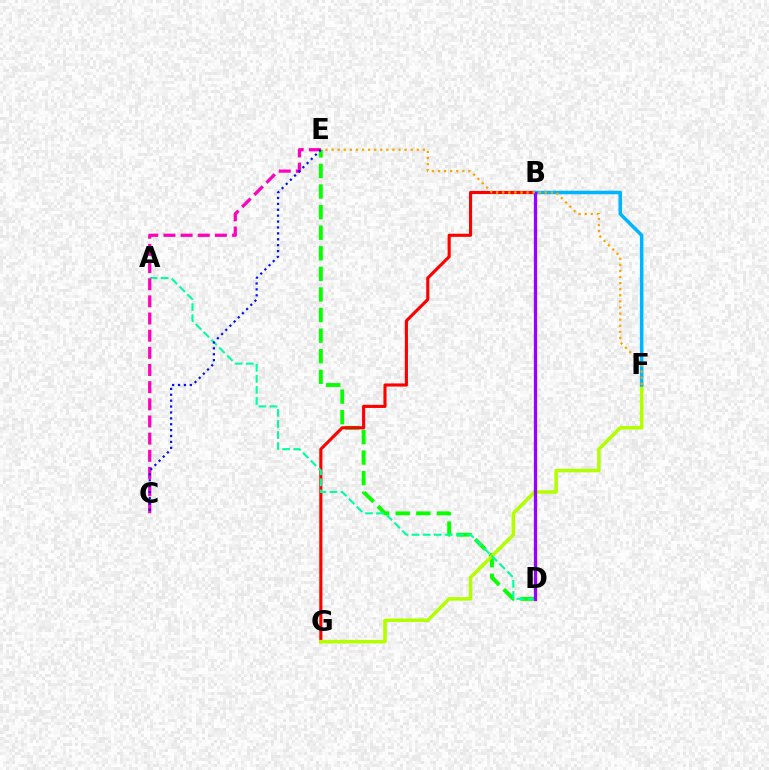{('D', 'E'): [{'color': '#08ff00', 'line_style': 'dashed', 'thickness': 2.8}], ('B', 'G'): [{'color': '#ff0000', 'line_style': 'solid', 'thickness': 2.25}], ('F', 'G'): [{'color': '#b3ff00', 'line_style': 'solid', 'thickness': 2.55}], ('A', 'D'): [{'color': '#00ff9d', 'line_style': 'dashed', 'thickness': 1.51}], ('C', 'E'): [{'color': '#ff00bd', 'line_style': 'dashed', 'thickness': 2.33}, {'color': '#0010ff', 'line_style': 'dotted', 'thickness': 1.6}], ('B', 'F'): [{'color': '#00b5ff', 'line_style': 'solid', 'thickness': 2.53}], ('B', 'D'): [{'color': '#9b00ff', 'line_style': 'solid', 'thickness': 2.37}], ('E', 'F'): [{'color': '#ffa500', 'line_style': 'dotted', 'thickness': 1.65}]}